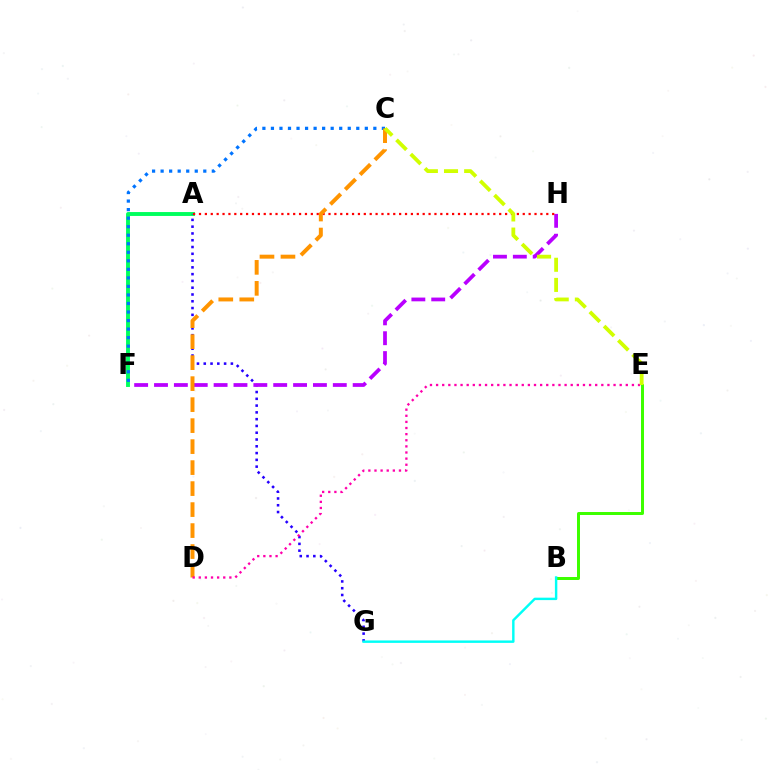{('A', 'F'): [{'color': '#00ff5c', 'line_style': 'solid', 'thickness': 2.81}], ('A', 'G'): [{'color': '#2500ff', 'line_style': 'dotted', 'thickness': 1.84}], ('C', 'F'): [{'color': '#0074ff', 'line_style': 'dotted', 'thickness': 2.32}], ('F', 'H'): [{'color': '#b900ff', 'line_style': 'dashed', 'thickness': 2.7}], ('B', 'E'): [{'color': '#3dff00', 'line_style': 'solid', 'thickness': 2.15}], ('B', 'G'): [{'color': '#00fff6', 'line_style': 'solid', 'thickness': 1.75}], ('A', 'H'): [{'color': '#ff0000', 'line_style': 'dotted', 'thickness': 1.6}], ('C', 'D'): [{'color': '#ff9400', 'line_style': 'dashed', 'thickness': 2.85}], ('D', 'E'): [{'color': '#ff00ac', 'line_style': 'dotted', 'thickness': 1.66}], ('C', 'E'): [{'color': '#d1ff00', 'line_style': 'dashed', 'thickness': 2.74}]}